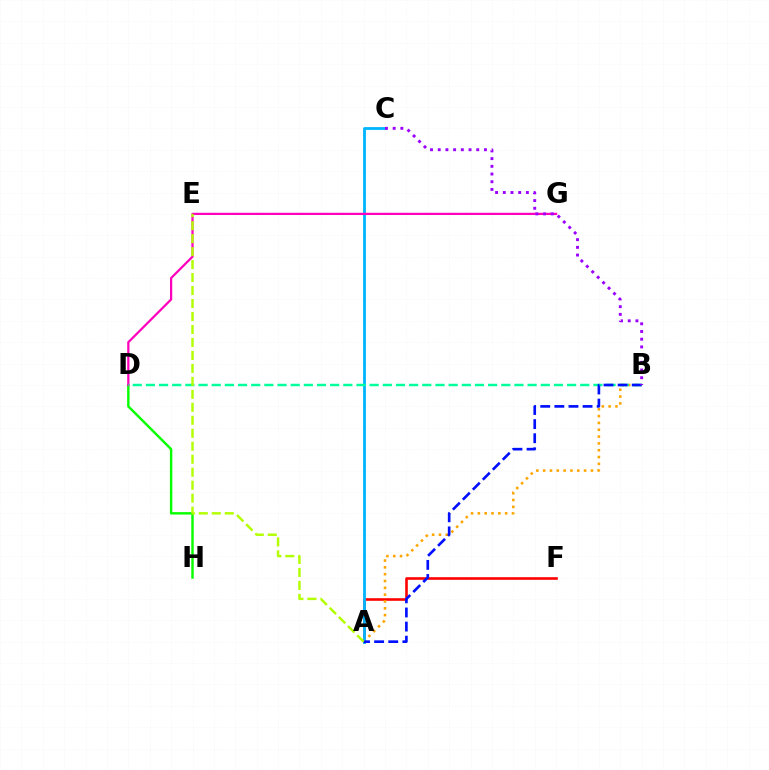{('A', 'F'): [{'color': '#ff0000', 'line_style': 'solid', 'thickness': 1.87}], ('A', 'B'): [{'color': '#ffa500', 'line_style': 'dotted', 'thickness': 1.85}, {'color': '#0010ff', 'line_style': 'dashed', 'thickness': 1.92}], ('D', 'H'): [{'color': '#08ff00', 'line_style': 'solid', 'thickness': 1.75}], ('A', 'C'): [{'color': '#00b5ff', 'line_style': 'solid', 'thickness': 2.03}], ('D', 'G'): [{'color': '#ff00bd', 'line_style': 'solid', 'thickness': 1.61}], ('B', 'D'): [{'color': '#00ff9d', 'line_style': 'dashed', 'thickness': 1.79}], ('A', 'E'): [{'color': '#b3ff00', 'line_style': 'dashed', 'thickness': 1.76}], ('B', 'C'): [{'color': '#9b00ff', 'line_style': 'dotted', 'thickness': 2.09}]}